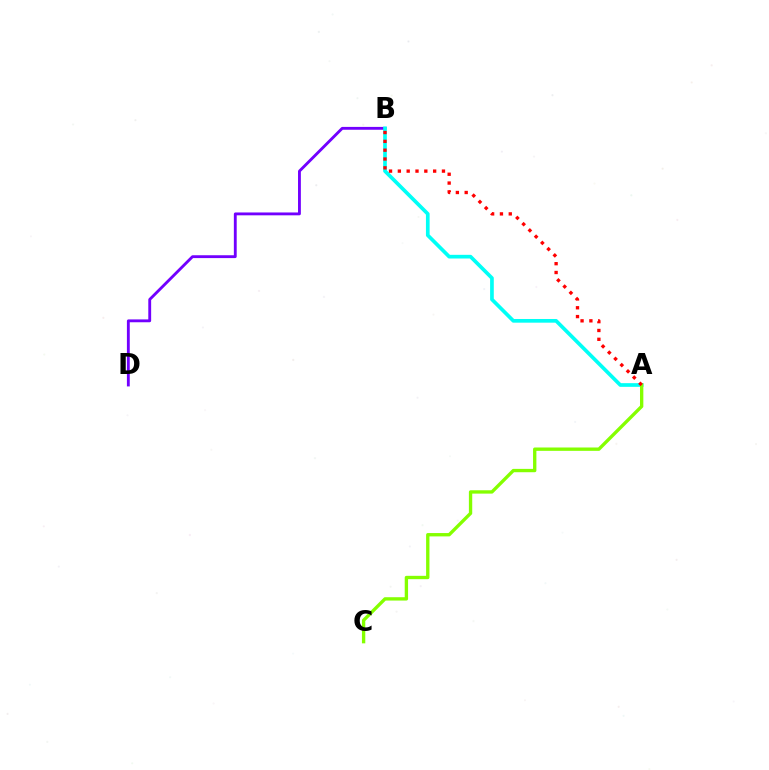{('B', 'D'): [{'color': '#7200ff', 'line_style': 'solid', 'thickness': 2.05}], ('A', 'B'): [{'color': '#00fff6', 'line_style': 'solid', 'thickness': 2.65}, {'color': '#ff0000', 'line_style': 'dotted', 'thickness': 2.4}], ('A', 'C'): [{'color': '#84ff00', 'line_style': 'solid', 'thickness': 2.41}]}